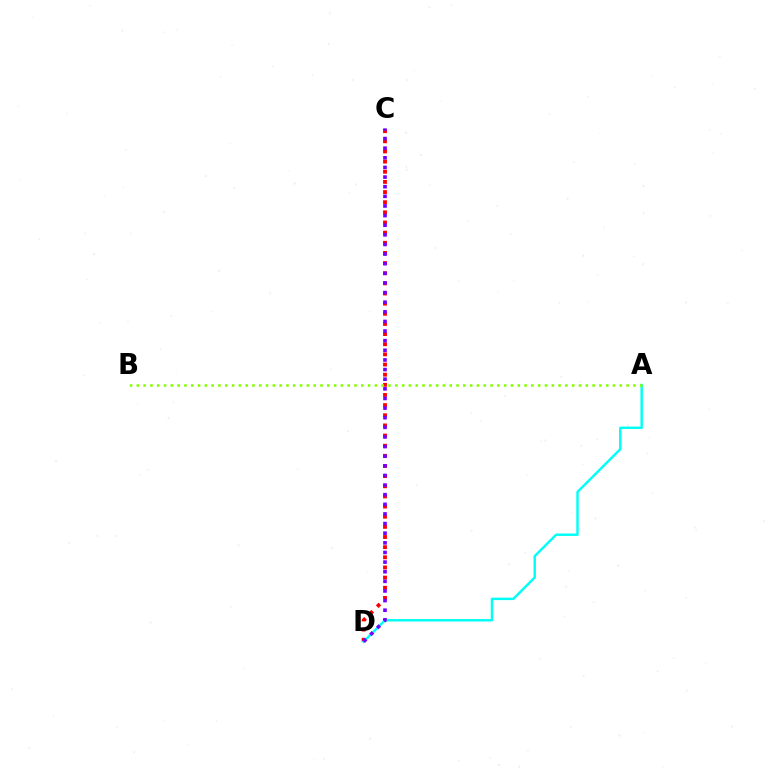{('C', 'D'): [{'color': '#ff0000', 'line_style': 'dotted', 'thickness': 2.76}, {'color': '#7200ff', 'line_style': 'dotted', 'thickness': 2.62}], ('A', 'D'): [{'color': '#00fff6', 'line_style': 'solid', 'thickness': 1.76}], ('A', 'B'): [{'color': '#84ff00', 'line_style': 'dotted', 'thickness': 1.85}]}